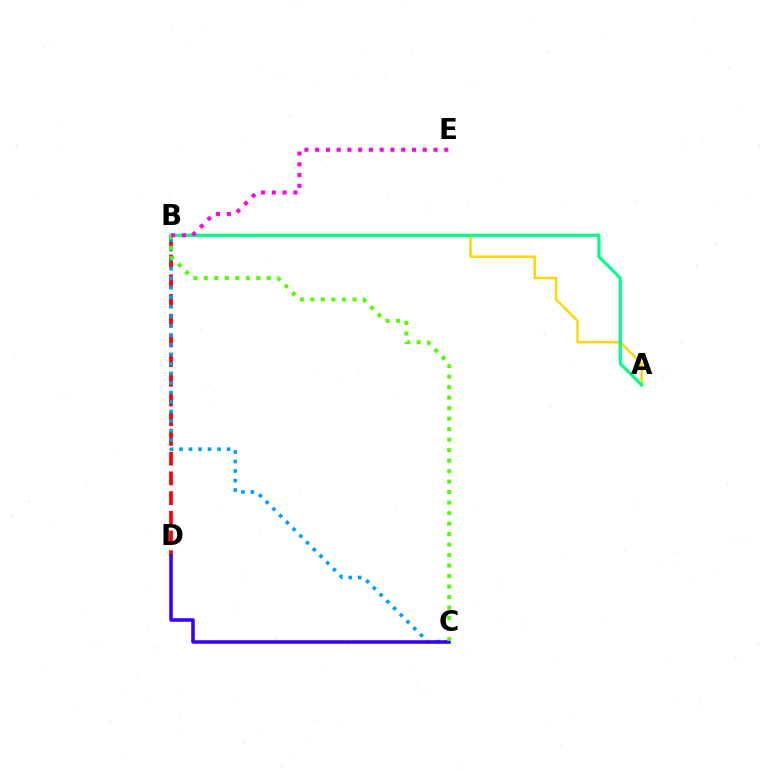{('B', 'D'): [{'color': '#ff0000', 'line_style': 'dashed', 'thickness': 2.68}], ('A', 'B'): [{'color': '#ffd500', 'line_style': 'solid', 'thickness': 1.77}, {'color': '#00ff86', 'line_style': 'solid', 'thickness': 2.29}], ('B', 'C'): [{'color': '#009eff', 'line_style': 'dotted', 'thickness': 2.59}, {'color': '#4fff00', 'line_style': 'dotted', 'thickness': 2.85}], ('C', 'D'): [{'color': '#3700ff', 'line_style': 'solid', 'thickness': 2.55}], ('B', 'E'): [{'color': '#ff00ed', 'line_style': 'dotted', 'thickness': 2.92}]}